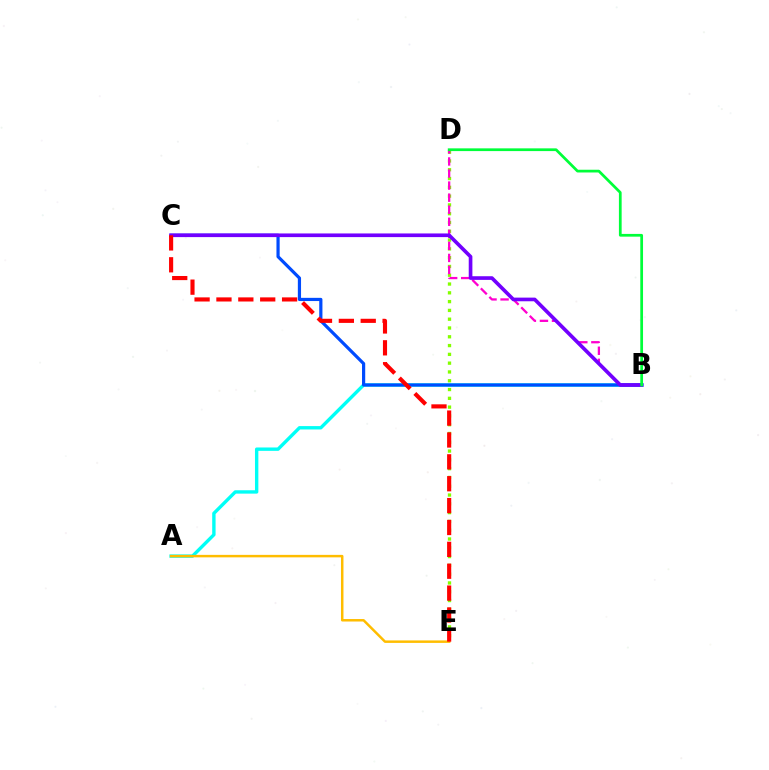{('A', 'B'): [{'color': '#00fff6', 'line_style': 'solid', 'thickness': 2.43}], ('A', 'E'): [{'color': '#ffbd00', 'line_style': 'solid', 'thickness': 1.79}], ('D', 'E'): [{'color': '#84ff00', 'line_style': 'dotted', 'thickness': 2.39}], ('B', 'D'): [{'color': '#ff00cf', 'line_style': 'dashed', 'thickness': 1.64}, {'color': '#00ff39', 'line_style': 'solid', 'thickness': 1.97}], ('B', 'C'): [{'color': '#004bff', 'line_style': 'solid', 'thickness': 2.3}, {'color': '#7200ff', 'line_style': 'solid', 'thickness': 2.63}], ('C', 'E'): [{'color': '#ff0000', 'line_style': 'dashed', 'thickness': 2.97}]}